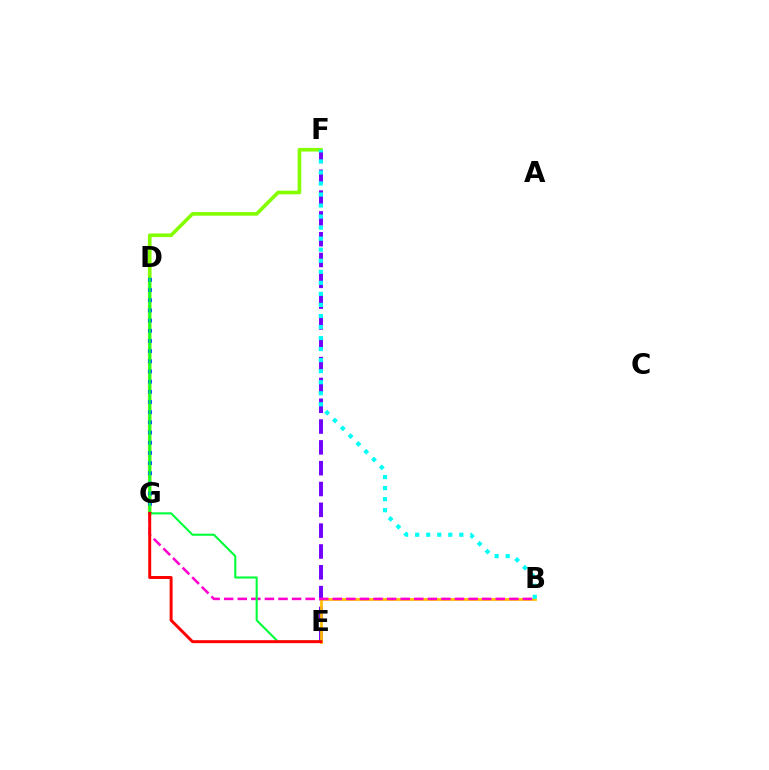{('F', 'G'): [{'color': '#84ff00', 'line_style': 'solid', 'thickness': 2.62}], ('E', 'F'): [{'color': '#7200ff', 'line_style': 'dashed', 'thickness': 2.83}], ('B', 'E'): [{'color': '#ffbd00', 'line_style': 'solid', 'thickness': 1.97}], ('B', 'G'): [{'color': '#ff00cf', 'line_style': 'dashed', 'thickness': 1.84}], ('D', 'G'): [{'color': '#004bff', 'line_style': 'dotted', 'thickness': 2.76}], ('D', 'E'): [{'color': '#00ff39', 'line_style': 'solid', 'thickness': 1.5}], ('E', 'G'): [{'color': '#ff0000', 'line_style': 'solid', 'thickness': 2.13}], ('B', 'F'): [{'color': '#00fff6', 'line_style': 'dotted', 'thickness': 3.0}]}